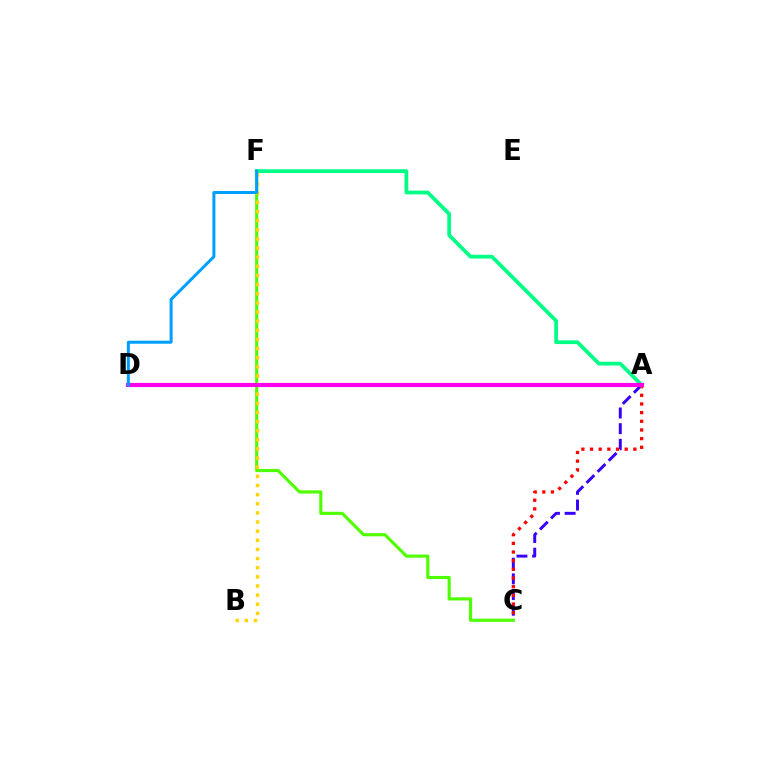{('A', 'C'): [{'color': '#3700ff', 'line_style': 'dashed', 'thickness': 2.13}, {'color': '#ff0000', 'line_style': 'dotted', 'thickness': 2.35}], ('C', 'F'): [{'color': '#4fff00', 'line_style': 'solid', 'thickness': 2.25}], ('A', 'F'): [{'color': '#00ff86', 'line_style': 'solid', 'thickness': 2.7}], ('B', 'F'): [{'color': '#ffd500', 'line_style': 'dotted', 'thickness': 2.48}], ('A', 'D'): [{'color': '#ff00ed', 'line_style': 'solid', 'thickness': 2.98}], ('D', 'F'): [{'color': '#009eff', 'line_style': 'solid', 'thickness': 2.17}]}